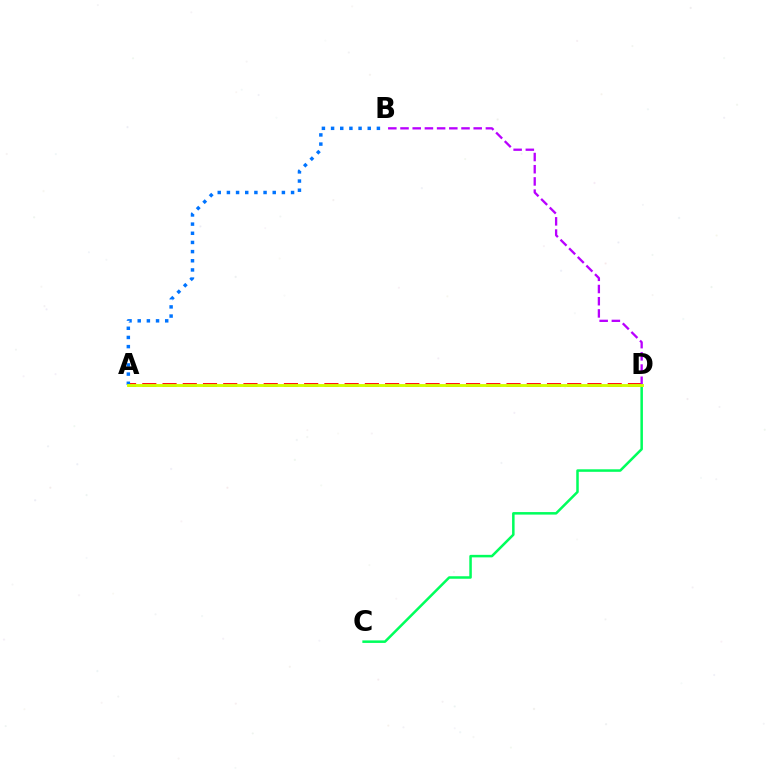{('C', 'D'): [{'color': '#00ff5c', 'line_style': 'solid', 'thickness': 1.81}], ('A', 'D'): [{'color': '#ff0000', 'line_style': 'dashed', 'thickness': 2.75}, {'color': '#d1ff00', 'line_style': 'solid', 'thickness': 2.09}], ('A', 'B'): [{'color': '#0074ff', 'line_style': 'dotted', 'thickness': 2.49}], ('B', 'D'): [{'color': '#b900ff', 'line_style': 'dashed', 'thickness': 1.66}]}